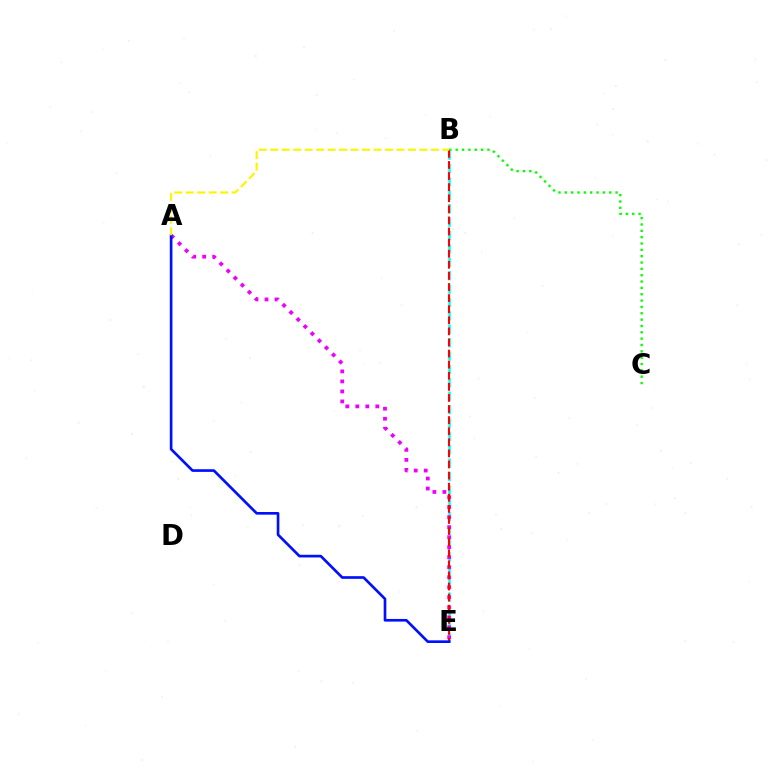{('B', 'C'): [{'color': '#08ff00', 'line_style': 'dotted', 'thickness': 1.72}], ('B', 'E'): [{'color': '#00fff6', 'line_style': 'dashed', 'thickness': 1.82}, {'color': '#ff0000', 'line_style': 'dashed', 'thickness': 1.51}], ('A', 'E'): [{'color': '#ee00ff', 'line_style': 'dotted', 'thickness': 2.72}, {'color': '#0010ff', 'line_style': 'solid', 'thickness': 1.92}], ('A', 'B'): [{'color': '#fcf500', 'line_style': 'dashed', 'thickness': 1.56}]}